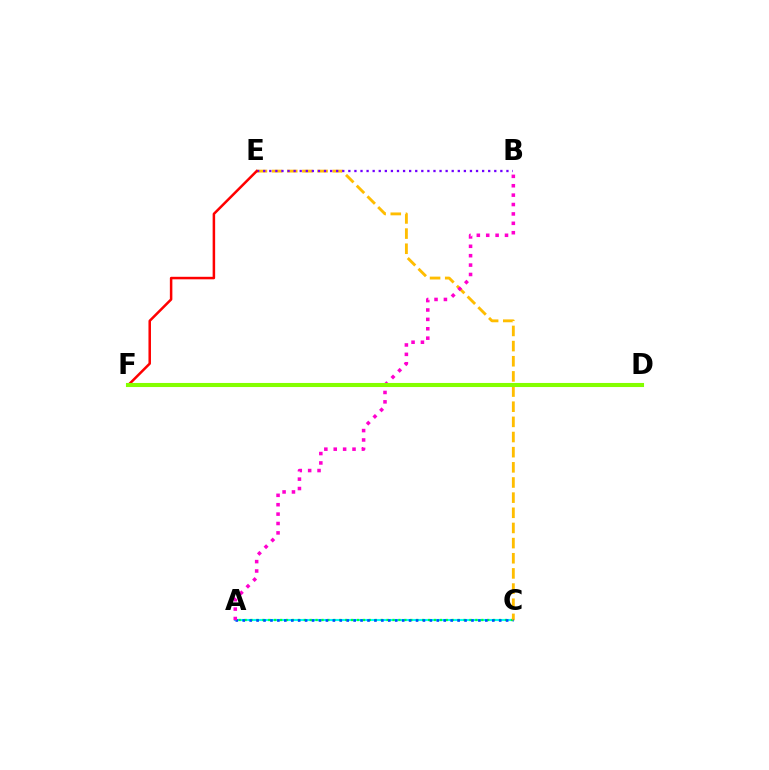{('A', 'C'): [{'color': '#00fff6', 'line_style': 'solid', 'thickness': 1.51}, {'color': '#00ff39', 'line_style': 'dotted', 'thickness': 1.61}, {'color': '#004bff', 'line_style': 'dotted', 'thickness': 1.88}], ('C', 'E'): [{'color': '#ffbd00', 'line_style': 'dashed', 'thickness': 2.06}], ('B', 'E'): [{'color': '#7200ff', 'line_style': 'dotted', 'thickness': 1.65}], ('A', 'B'): [{'color': '#ff00cf', 'line_style': 'dotted', 'thickness': 2.55}], ('E', 'F'): [{'color': '#ff0000', 'line_style': 'solid', 'thickness': 1.81}], ('D', 'F'): [{'color': '#84ff00', 'line_style': 'solid', 'thickness': 2.93}]}